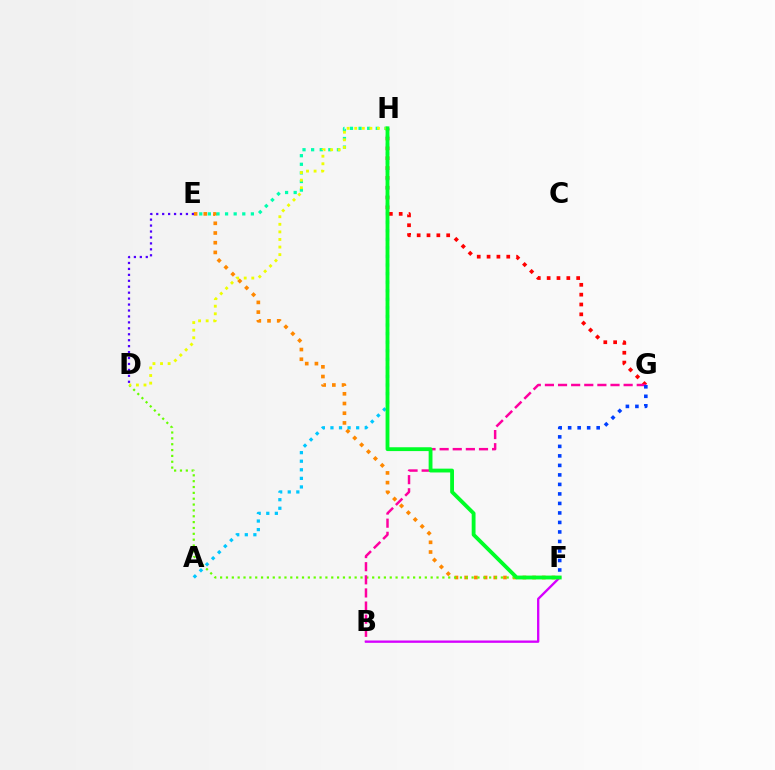{('E', 'F'): [{'color': '#ff8800', 'line_style': 'dotted', 'thickness': 2.64}], ('D', 'F'): [{'color': '#66ff00', 'line_style': 'dotted', 'thickness': 1.59}], ('E', 'H'): [{'color': '#00ffaf', 'line_style': 'dotted', 'thickness': 2.34}], ('G', 'H'): [{'color': '#ff0000', 'line_style': 'dotted', 'thickness': 2.67}], ('A', 'H'): [{'color': '#00c7ff', 'line_style': 'dotted', 'thickness': 2.33}], ('B', 'G'): [{'color': '#ff00a0', 'line_style': 'dashed', 'thickness': 1.78}], ('B', 'F'): [{'color': '#d600ff', 'line_style': 'solid', 'thickness': 1.68}], ('D', 'E'): [{'color': '#4f00ff', 'line_style': 'dotted', 'thickness': 1.61}], ('D', 'H'): [{'color': '#eeff00', 'line_style': 'dotted', 'thickness': 2.06}], ('F', 'H'): [{'color': '#00ff27', 'line_style': 'solid', 'thickness': 2.76}], ('F', 'G'): [{'color': '#003fff', 'line_style': 'dotted', 'thickness': 2.58}]}